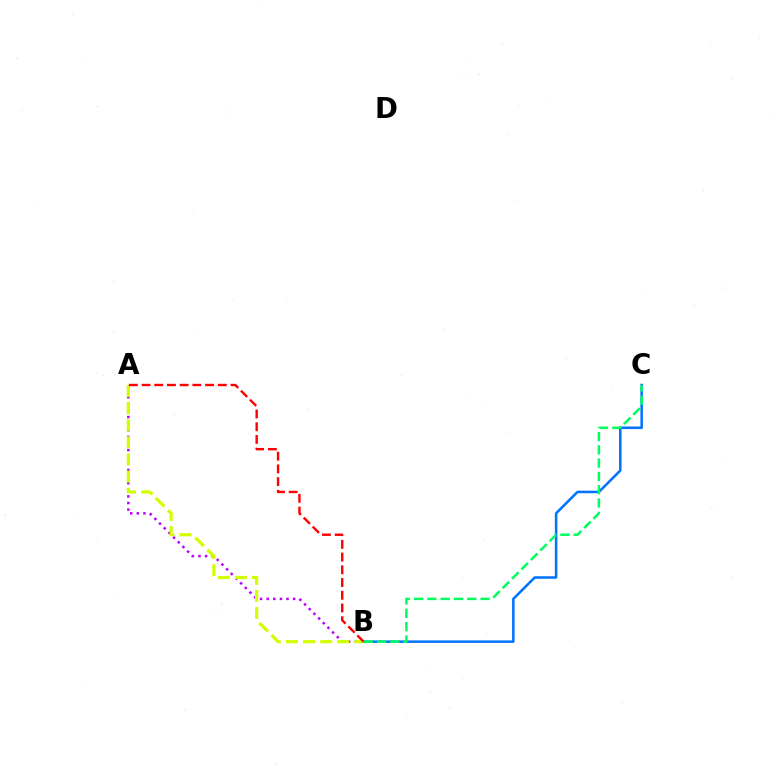{('A', 'B'): [{'color': '#b900ff', 'line_style': 'dotted', 'thickness': 1.8}, {'color': '#d1ff00', 'line_style': 'dashed', 'thickness': 2.33}, {'color': '#ff0000', 'line_style': 'dashed', 'thickness': 1.73}], ('B', 'C'): [{'color': '#0074ff', 'line_style': 'solid', 'thickness': 1.83}, {'color': '#00ff5c', 'line_style': 'dashed', 'thickness': 1.81}]}